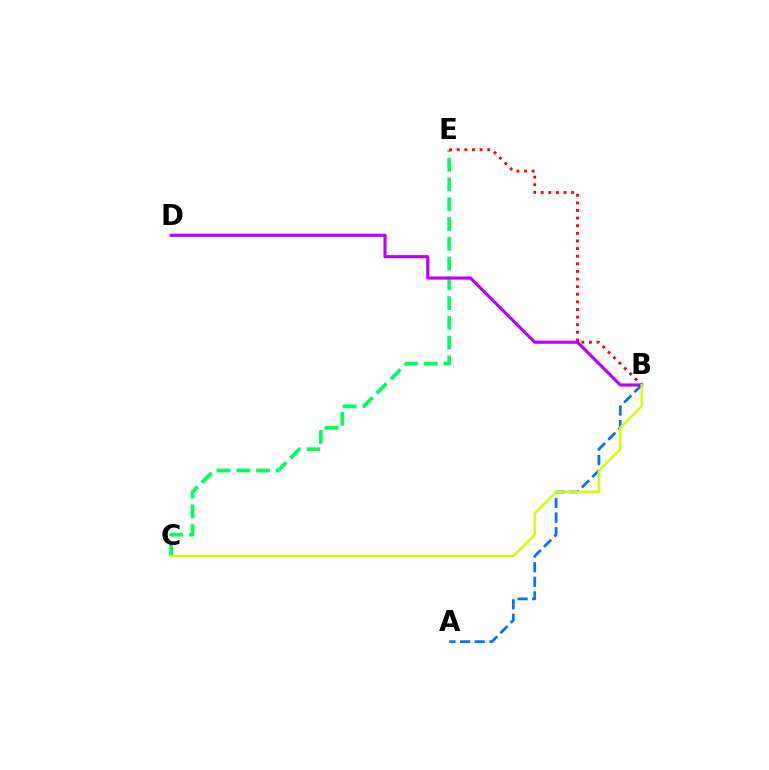{('C', 'E'): [{'color': '#00ff5c', 'line_style': 'dashed', 'thickness': 2.68}], ('A', 'B'): [{'color': '#0074ff', 'line_style': 'dashed', 'thickness': 1.99}], ('B', 'E'): [{'color': '#ff0000', 'line_style': 'dotted', 'thickness': 2.07}], ('B', 'D'): [{'color': '#b900ff', 'line_style': 'solid', 'thickness': 2.26}], ('B', 'C'): [{'color': '#d1ff00', 'line_style': 'solid', 'thickness': 1.74}]}